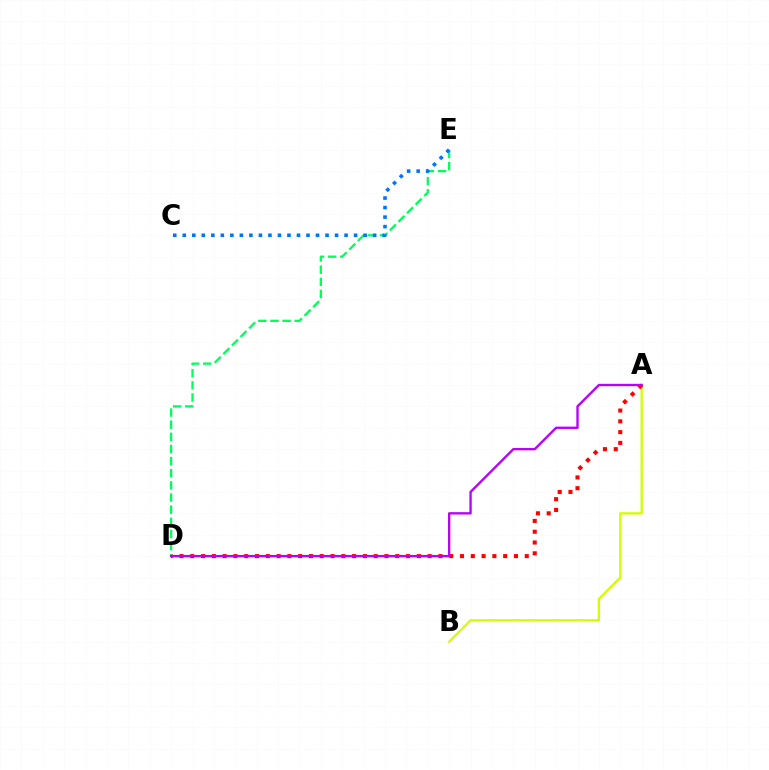{('A', 'B'): [{'color': '#d1ff00', 'line_style': 'solid', 'thickness': 1.65}], ('A', 'D'): [{'color': '#ff0000', 'line_style': 'dotted', 'thickness': 2.93}, {'color': '#b900ff', 'line_style': 'solid', 'thickness': 1.7}], ('D', 'E'): [{'color': '#00ff5c', 'line_style': 'dashed', 'thickness': 1.65}], ('C', 'E'): [{'color': '#0074ff', 'line_style': 'dotted', 'thickness': 2.59}]}